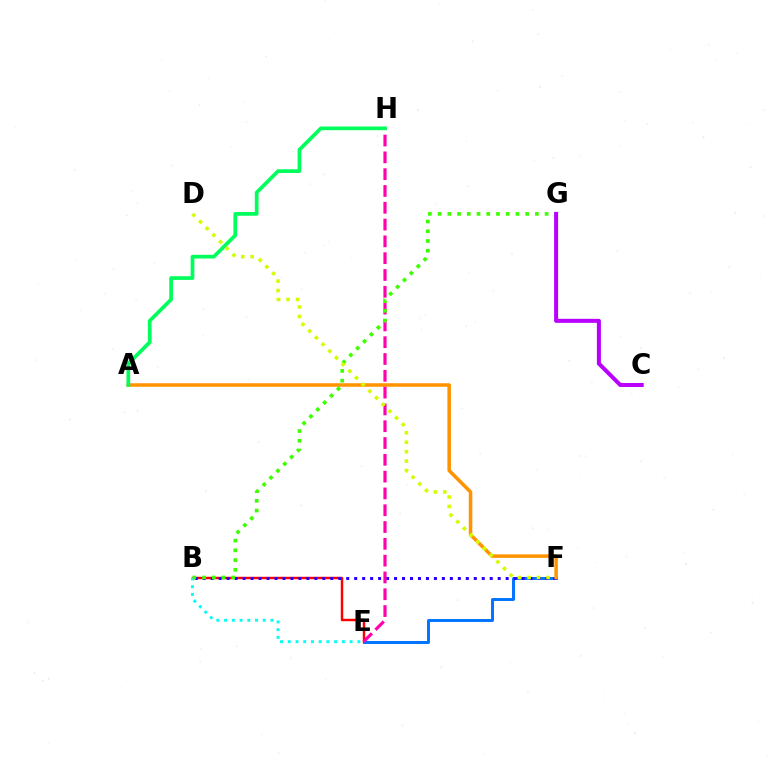{('B', 'E'): [{'color': '#ff0000', 'line_style': 'solid', 'thickness': 1.76}, {'color': '#00fff6', 'line_style': 'dotted', 'thickness': 2.1}], ('E', 'F'): [{'color': '#0074ff', 'line_style': 'solid', 'thickness': 2.12}], ('B', 'F'): [{'color': '#2500ff', 'line_style': 'dotted', 'thickness': 2.17}], ('A', 'F'): [{'color': '#ff9400', 'line_style': 'solid', 'thickness': 2.55}], ('E', 'H'): [{'color': '#ff00ac', 'line_style': 'dashed', 'thickness': 2.28}], ('B', 'G'): [{'color': '#3dff00', 'line_style': 'dotted', 'thickness': 2.64}], ('A', 'H'): [{'color': '#00ff5c', 'line_style': 'solid', 'thickness': 2.67}], ('C', 'G'): [{'color': '#b900ff', 'line_style': 'solid', 'thickness': 2.89}], ('D', 'F'): [{'color': '#d1ff00', 'line_style': 'dotted', 'thickness': 2.57}]}